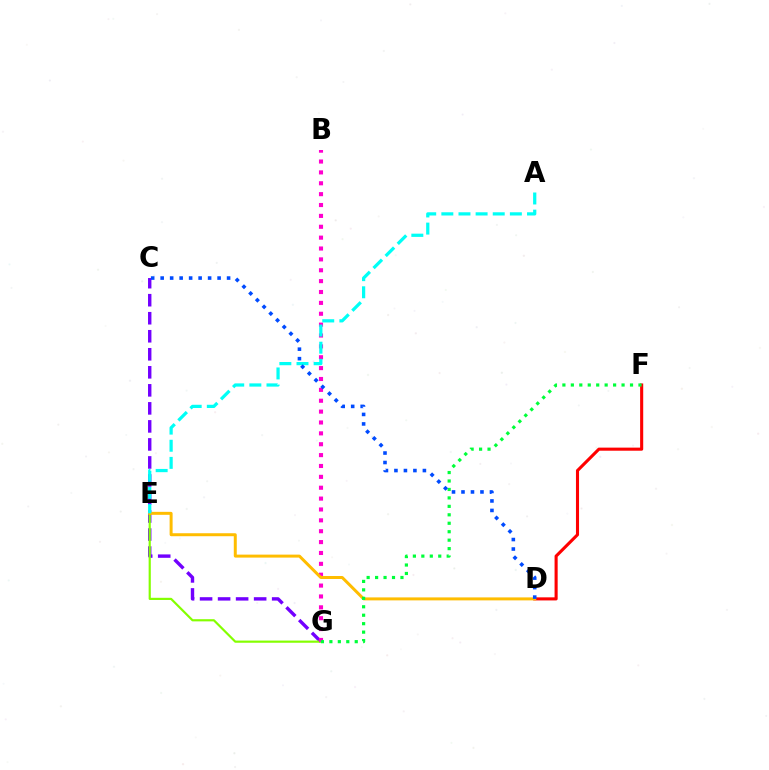{('C', 'G'): [{'color': '#7200ff', 'line_style': 'dashed', 'thickness': 2.45}], ('E', 'G'): [{'color': '#84ff00', 'line_style': 'solid', 'thickness': 1.57}], ('B', 'G'): [{'color': '#ff00cf', 'line_style': 'dotted', 'thickness': 2.95}], ('D', 'F'): [{'color': '#ff0000', 'line_style': 'solid', 'thickness': 2.22}], ('D', 'E'): [{'color': '#ffbd00', 'line_style': 'solid', 'thickness': 2.15}], ('A', 'E'): [{'color': '#00fff6', 'line_style': 'dashed', 'thickness': 2.33}], ('F', 'G'): [{'color': '#00ff39', 'line_style': 'dotted', 'thickness': 2.3}], ('C', 'D'): [{'color': '#004bff', 'line_style': 'dotted', 'thickness': 2.58}]}